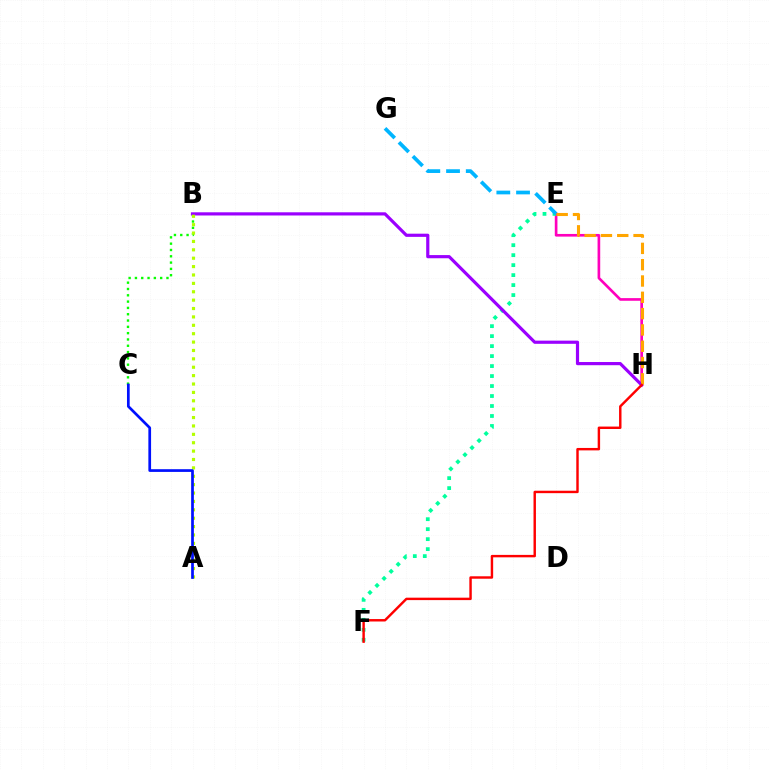{('E', 'H'): [{'color': '#ff00bd', 'line_style': 'solid', 'thickness': 1.91}, {'color': '#ffa500', 'line_style': 'dashed', 'thickness': 2.22}], ('E', 'F'): [{'color': '#00ff9d', 'line_style': 'dotted', 'thickness': 2.71}], ('E', 'G'): [{'color': '#00b5ff', 'line_style': 'dashed', 'thickness': 2.68}], ('B', 'C'): [{'color': '#08ff00', 'line_style': 'dotted', 'thickness': 1.71}], ('B', 'H'): [{'color': '#9b00ff', 'line_style': 'solid', 'thickness': 2.29}], ('A', 'B'): [{'color': '#b3ff00', 'line_style': 'dotted', 'thickness': 2.28}], ('F', 'H'): [{'color': '#ff0000', 'line_style': 'solid', 'thickness': 1.75}], ('A', 'C'): [{'color': '#0010ff', 'line_style': 'solid', 'thickness': 1.95}]}